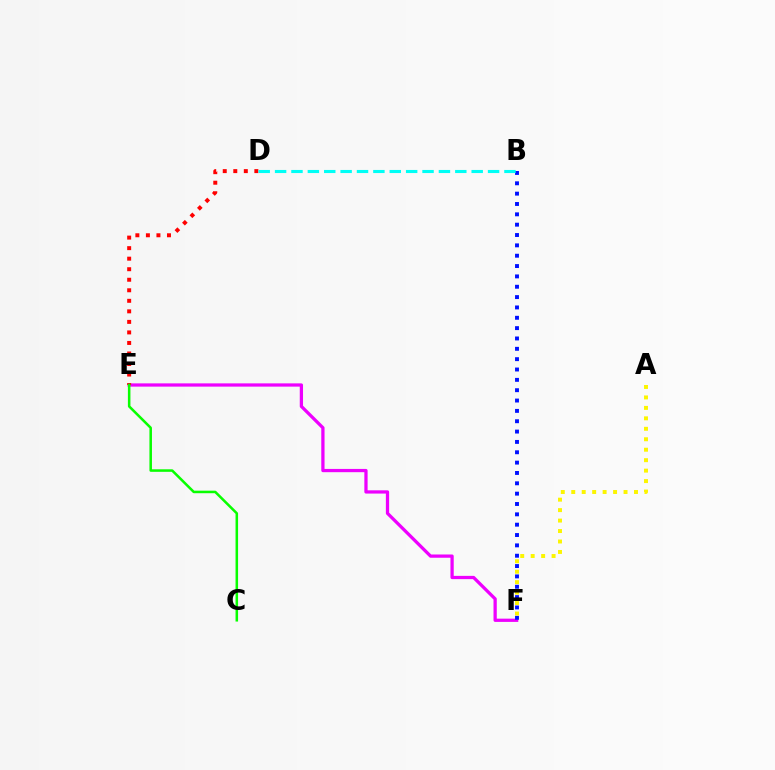{('E', 'F'): [{'color': '#ee00ff', 'line_style': 'solid', 'thickness': 2.35}], ('B', 'F'): [{'color': '#0010ff', 'line_style': 'dotted', 'thickness': 2.81}], ('A', 'F'): [{'color': '#fcf500', 'line_style': 'dotted', 'thickness': 2.84}], ('D', 'E'): [{'color': '#ff0000', 'line_style': 'dotted', 'thickness': 2.86}], ('C', 'E'): [{'color': '#08ff00', 'line_style': 'solid', 'thickness': 1.82}], ('B', 'D'): [{'color': '#00fff6', 'line_style': 'dashed', 'thickness': 2.23}]}